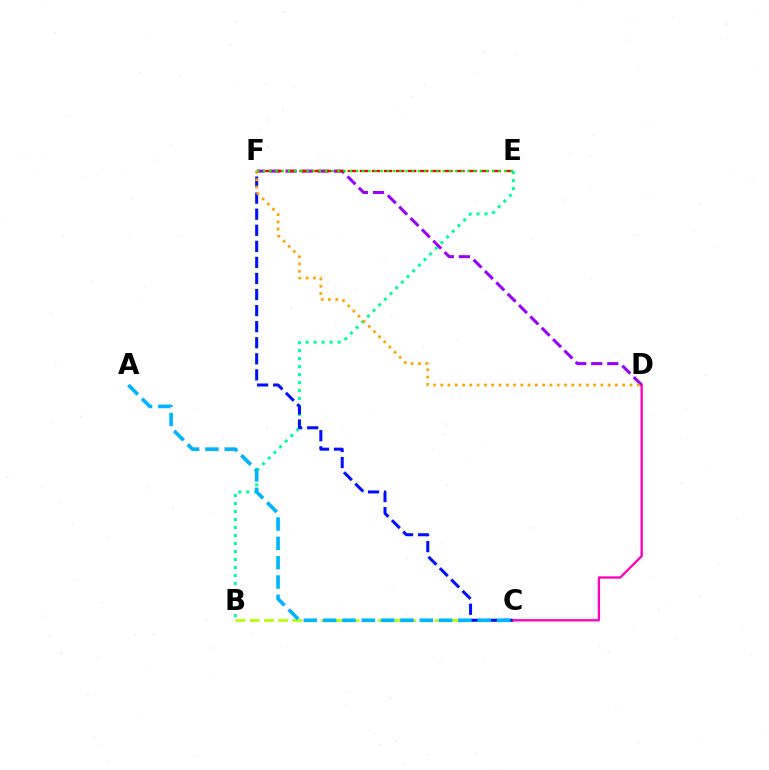{('D', 'F'): [{'color': '#9b00ff', 'line_style': 'dashed', 'thickness': 2.18}, {'color': '#ffa500', 'line_style': 'dotted', 'thickness': 1.98}], ('B', 'C'): [{'color': '#b3ff00', 'line_style': 'dashed', 'thickness': 1.93}], ('B', 'E'): [{'color': '#00ff9d', 'line_style': 'dotted', 'thickness': 2.17}], ('E', 'F'): [{'color': '#ff0000', 'line_style': 'dashed', 'thickness': 1.64}, {'color': '#08ff00', 'line_style': 'dotted', 'thickness': 1.68}], ('C', 'F'): [{'color': '#0010ff', 'line_style': 'dashed', 'thickness': 2.18}], ('C', 'D'): [{'color': '#ff00bd', 'line_style': 'solid', 'thickness': 1.67}], ('A', 'C'): [{'color': '#00b5ff', 'line_style': 'dashed', 'thickness': 2.63}]}